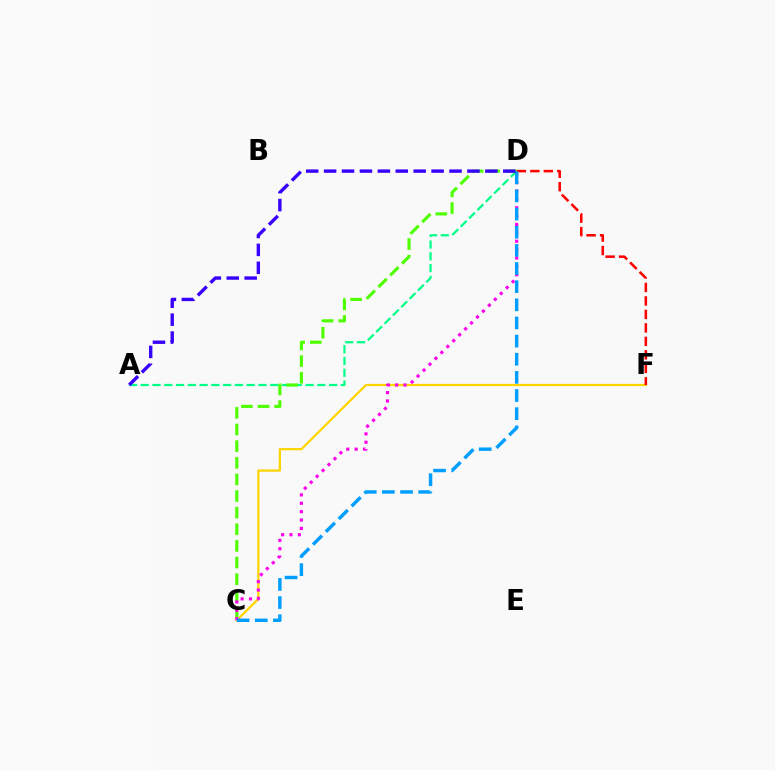{('A', 'D'): [{'color': '#00ff86', 'line_style': 'dashed', 'thickness': 1.6}, {'color': '#3700ff', 'line_style': 'dashed', 'thickness': 2.43}], ('C', 'D'): [{'color': '#4fff00', 'line_style': 'dashed', 'thickness': 2.26}, {'color': '#ff00ed', 'line_style': 'dotted', 'thickness': 2.27}, {'color': '#009eff', 'line_style': 'dashed', 'thickness': 2.46}], ('C', 'F'): [{'color': '#ffd500', 'line_style': 'solid', 'thickness': 1.61}], ('D', 'F'): [{'color': '#ff0000', 'line_style': 'dashed', 'thickness': 1.83}]}